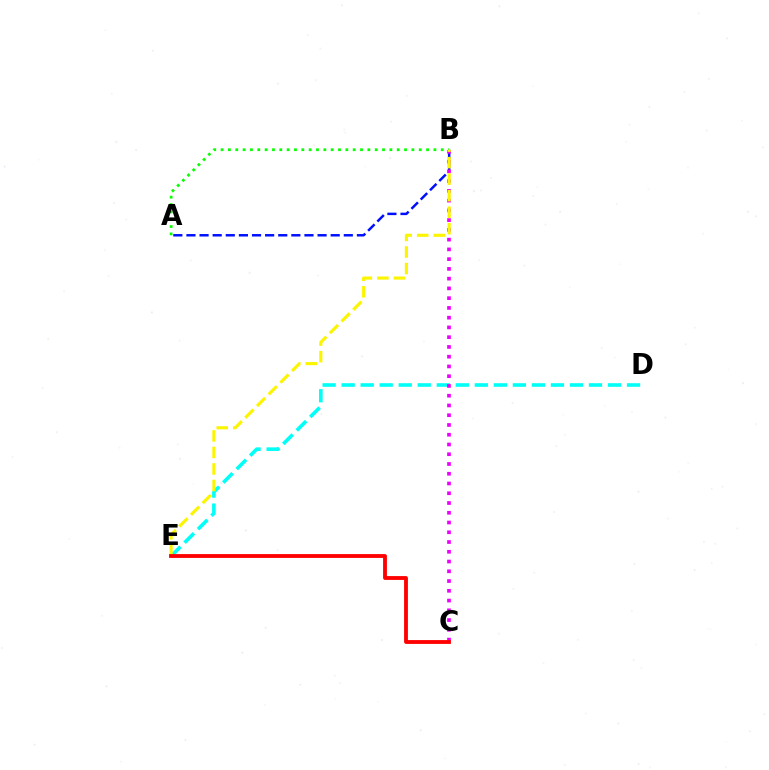{('D', 'E'): [{'color': '#00fff6', 'line_style': 'dashed', 'thickness': 2.58}], ('A', 'B'): [{'color': '#0010ff', 'line_style': 'dashed', 'thickness': 1.78}, {'color': '#08ff00', 'line_style': 'dotted', 'thickness': 1.99}], ('B', 'C'): [{'color': '#ee00ff', 'line_style': 'dotted', 'thickness': 2.65}], ('B', 'E'): [{'color': '#fcf500', 'line_style': 'dashed', 'thickness': 2.24}], ('C', 'E'): [{'color': '#ff0000', 'line_style': 'solid', 'thickness': 2.76}]}